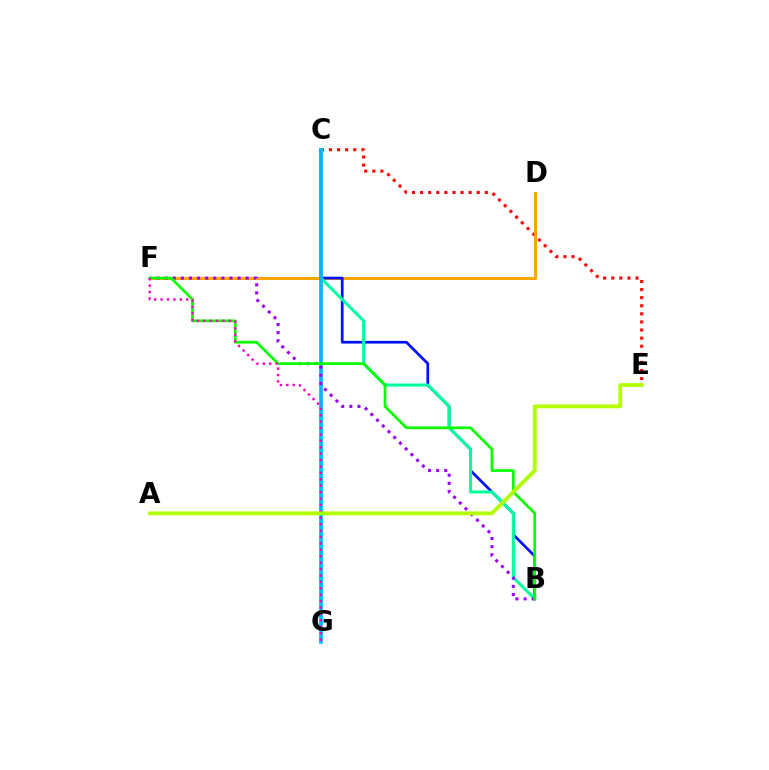{('C', 'E'): [{'color': '#ff0000', 'line_style': 'dotted', 'thickness': 2.2}], ('D', 'F'): [{'color': '#ffa500', 'line_style': 'solid', 'thickness': 2.17}], ('B', 'C'): [{'color': '#0010ff', 'line_style': 'solid', 'thickness': 1.95}, {'color': '#00ff9d', 'line_style': 'solid', 'thickness': 2.18}], ('C', 'G'): [{'color': '#00b5ff', 'line_style': 'solid', 'thickness': 2.63}], ('B', 'F'): [{'color': '#9b00ff', 'line_style': 'dotted', 'thickness': 2.2}, {'color': '#08ff00', 'line_style': 'solid', 'thickness': 1.94}], ('F', 'G'): [{'color': '#ff00bd', 'line_style': 'dotted', 'thickness': 1.74}], ('A', 'E'): [{'color': '#b3ff00', 'line_style': 'solid', 'thickness': 2.76}]}